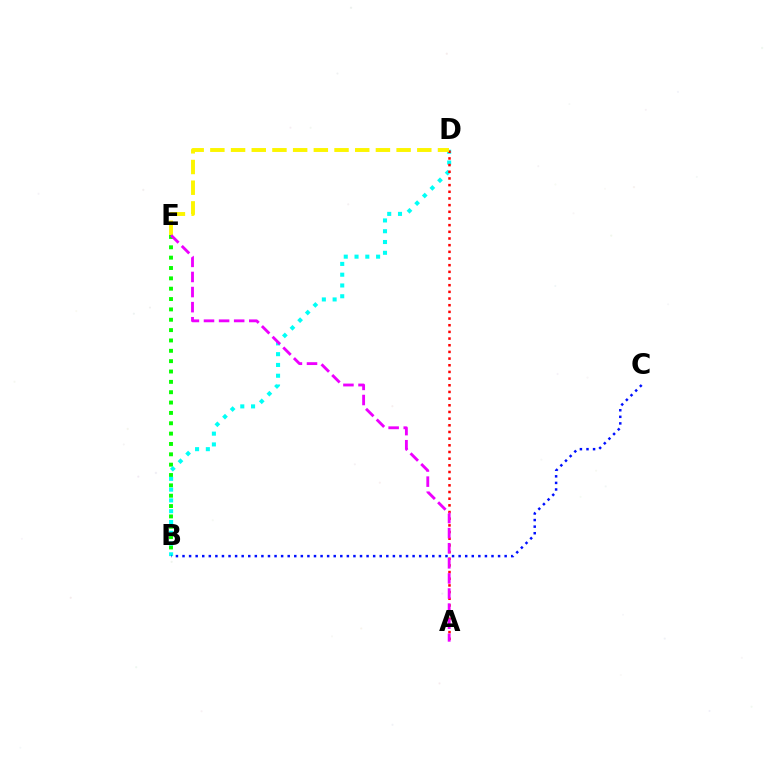{('B', 'E'): [{'color': '#08ff00', 'line_style': 'dotted', 'thickness': 2.81}], ('B', 'D'): [{'color': '#00fff6', 'line_style': 'dotted', 'thickness': 2.93}], ('A', 'D'): [{'color': '#ff0000', 'line_style': 'dotted', 'thickness': 1.81}], ('B', 'C'): [{'color': '#0010ff', 'line_style': 'dotted', 'thickness': 1.79}], ('D', 'E'): [{'color': '#fcf500', 'line_style': 'dashed', 'thickness': 2.81}], ('A', 'E'): [{'color': '#ee00ff', 'line_style': 'dashed', 'thickness': 2.05}]}